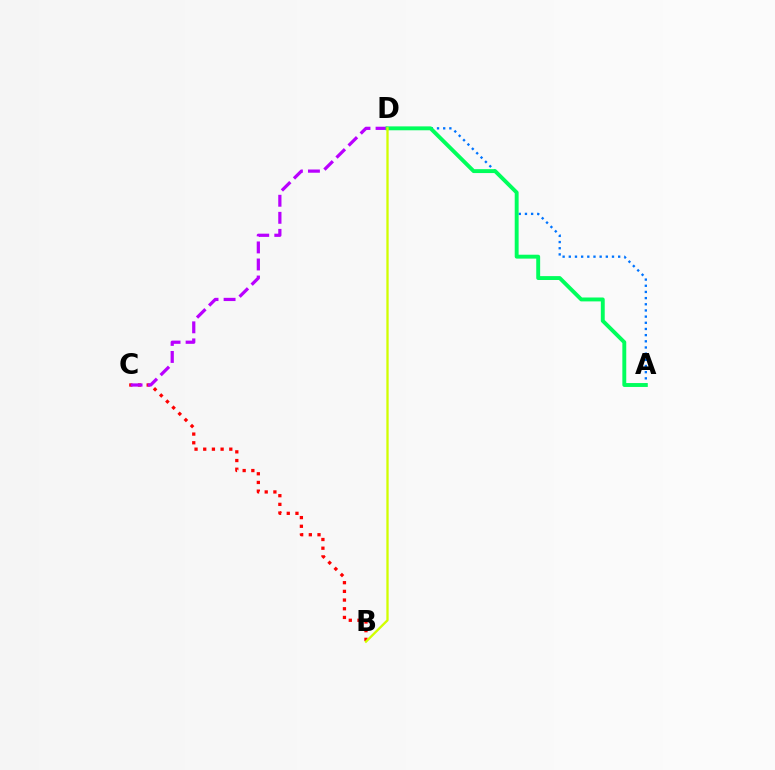{('B', 'C'): [{'color': '#ff0000', 'line_style': 'dotted', 'thickness': 2.36}], ('C', 'D'): [{'color': '#b900ff', 'line_style': 'dashed', 'thickness': 2.32}], ('A', 'D'): [{'color': '#0074ff', 'line_style': 'dotted', 'thickness': 1.68}, {'color': '#00ff5c', 'line_style': 'solid', 'thickness': 2.81}], ('B', 'D'): [{'color': '#d1ff00', 'line_style': 'solid', 'thickness': 1.67}]}